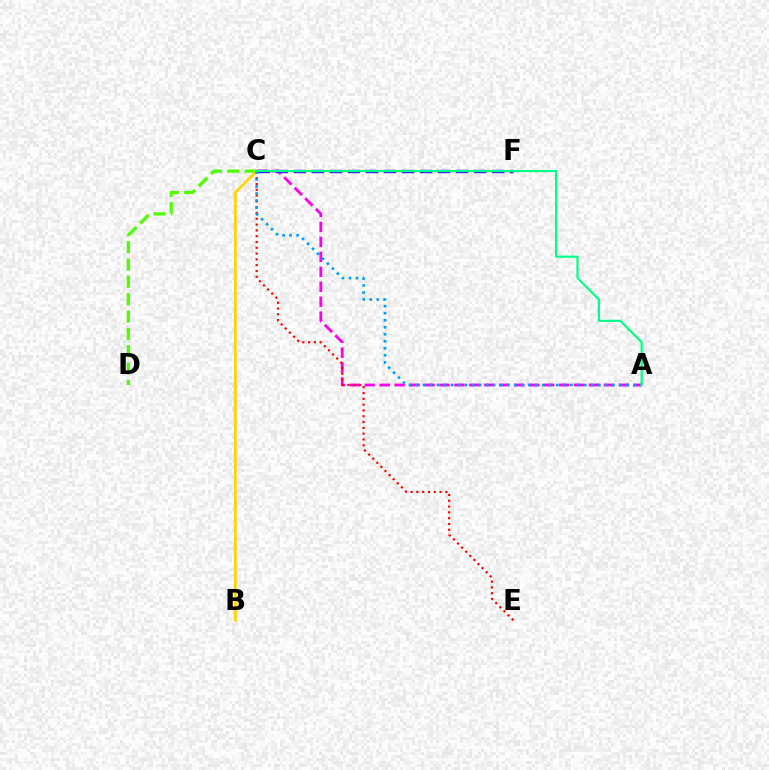{('C', 'D'): [{'color': '#4fff00', 'line_style': 'dashed', 'thickness': 2.35}], ('A', 'C'): [{'color': '#ff00ed', 'line_style': 'dashed', 'thickness': 2.03}, {'color': '#009eff', 'line_style': 'dotted', 'thickness': 1.91}, {'color': '#00ff86', 'line_style': 'solid', 'thickness': 1.56}], ('B', 'C'): [{'color': '#ffd500', 'line_style': 'solid', 'thickness': 2.0}], ('C', 'F'): [{'color': '#3700ff', 'line_style': 'dashed', 'thickness': 2.45}], ('C', 'E'): [{'color': '#ff0000', 'line_style': 'dotted', 'thickness': 1.58}]}